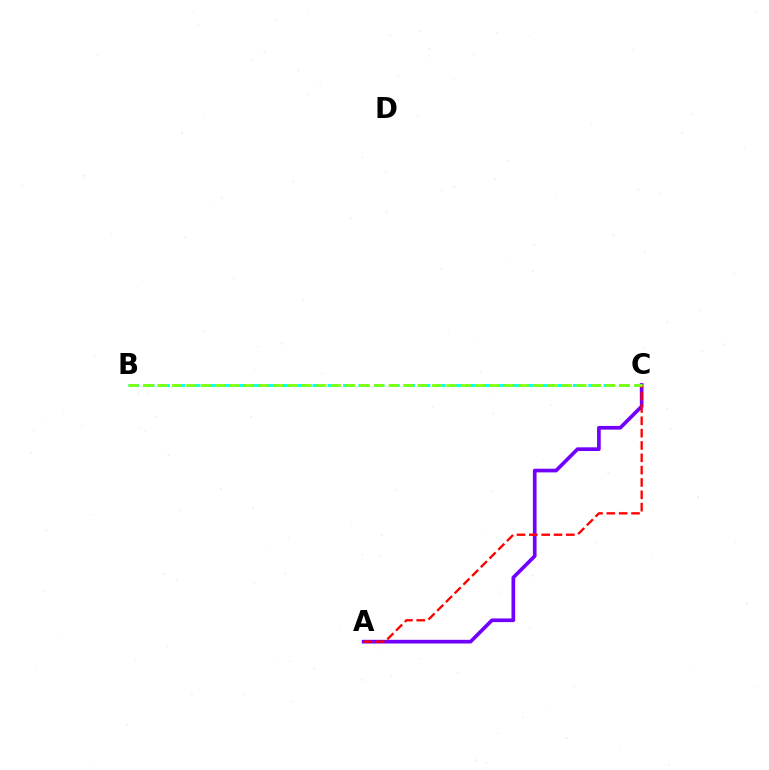{('A', 'C'): [{'color': '#7200ff', 'line_style': 'solid', 'thickness': 2.65}, {'color': '#ff0000', 'line_style': 'dashed', 'thickness': 1.68}], ('B', 'C'): [{'color': '#00fff6', 'line_style': 'dashed', 'thickness': 2.08}, {'color': '#84ff00', 'line_style': 'dashed', 'thickness': 1.96}]}